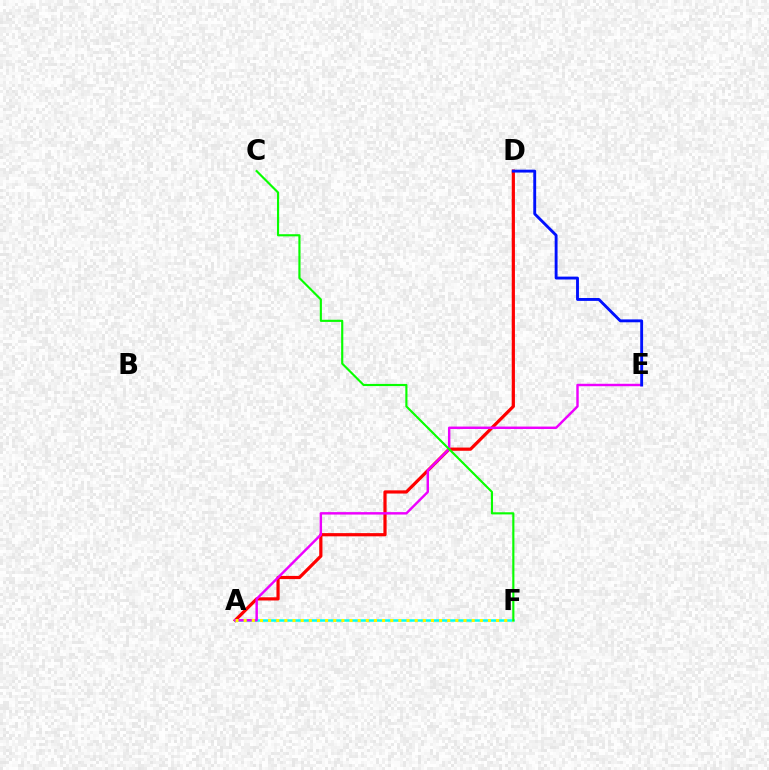{('A', 'D'): [{'color': '#ff0000', 'line_style': 'solid', 'thickness': 2.31}], ('A', 'F'): [{'color': '#00fff6', 'line_style': 'solid', 'thickness': 1.8}, {'color': '#fcf500', 'line_style': 'dotted', 'thickness': 2.21}], ('A', 'E'): [{'color': '#ee00ff', 'line_style': 'solid', 'thickness': 1.76}], ('C', 'F'): [{'color': '#08ff00', 'line_style': 'solid', 'thickness': 1.54}], ('D', 'E'): [{'color': '#0010ff', 'line_style': 'solid', 'thickness': 2.07}]}